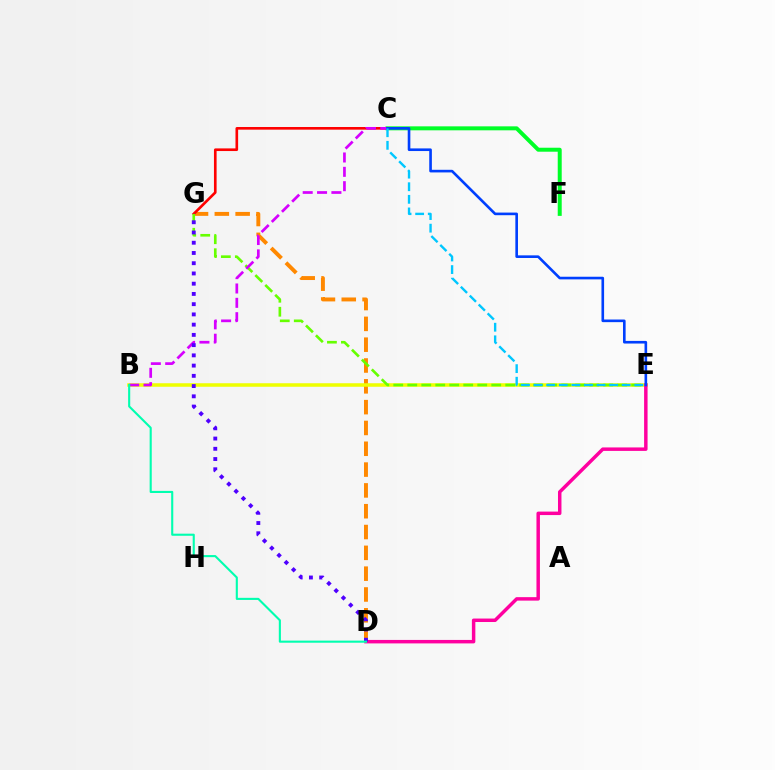{('D', 'G'): [{'color': '#ff8800', 'line_style': 'dashed', 'thickness': 2.83}, {'color': '#4f00ff', 'line_style': 'dotted', 'thickness': 2.78}], ('C', 'F'): [{'color': '#00ff27', 'line_style': 'solid', 'thickness': 2.87}], ('C', 'G'): [{'color': '#ff0000', 'line_style': 'solid', 'thickness': 1.9}], ('B', 'E'): [{'color': '#eeff00', 'line_style': 'solid', 'thickness': 2.54}], ('E', 'G'): [{'color': '#66ff00', 'line_style': 'dashed', 'thickness': 1.9}], ('D', 'E'): [{'color': '#ff00a0', 'line_style': 'solid', 'thickness': 2.5}], ('B', 'C'): [{'color': '#d600ff', 'line_style': 'dashed', 'thickness': 1.95}], ('C', 'E'): [{'color': '#003fff', 'line_style': 'solid', 'thickness': 1.89}, {'color': '#00c7ff', 'line_style': 'dashed', 'thickness': 1.71}], ('B', 'D'): [{'color': '#00ffaf', 'line_style': 'solid', 'thickness': 1.51}]}